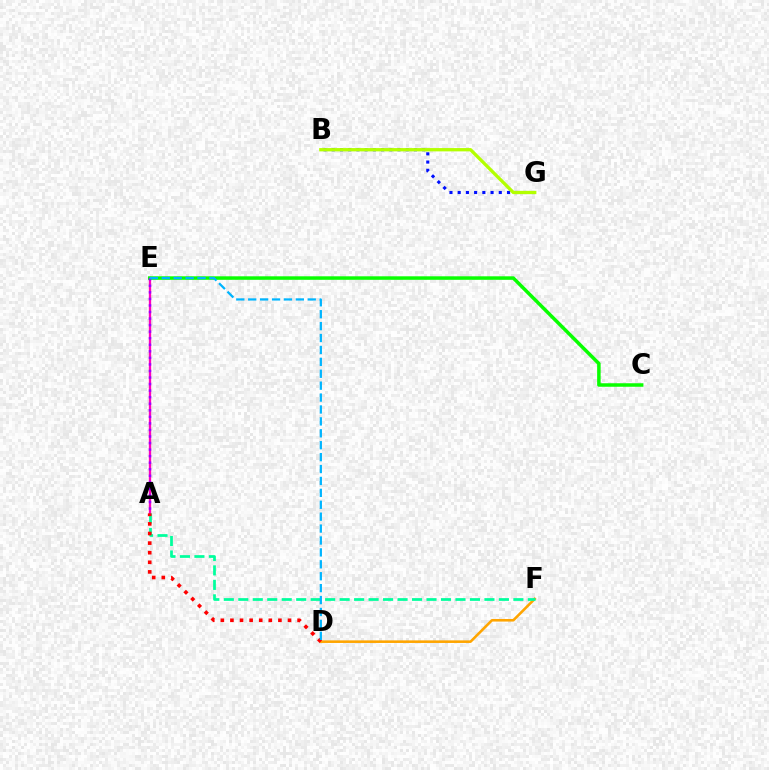{('B', 'G'): [{'color': '#0010ff', 'line_style': 'dotted', 'thickness': 2.23}, {'color': '#b3ff00', 'line_style': 'solid', 'thickness': 2.38}], ('A', 'E'): [{'color': '#ff00bd', 'line_style': 'solid', 'thickness': 1.67}, {'color': '#9b00ff', 'line_style': 'dotted', 'thickness': 1.78}], ('C', 'E'): [{'color': '#08ff00', 'line_style': 'solid', 'thickness': 2.52}], ('D', 'F'): [{'color': '#ffa500', 'line_style': 'solid', 'thickness': 1.86}], ('A', 'F'): [{'color': '#00ff9d', 'line_style': 'dashed', 'thickness': 1.97}], ('A', 'D'): [{'color': '#ff0000', 'line_style': 'dotted', 'thickness': 2.61}], ('D', 'E'): [{'color': '#00b5ff', 'line_style': 'dashed', 'thickness': 1.62}]}